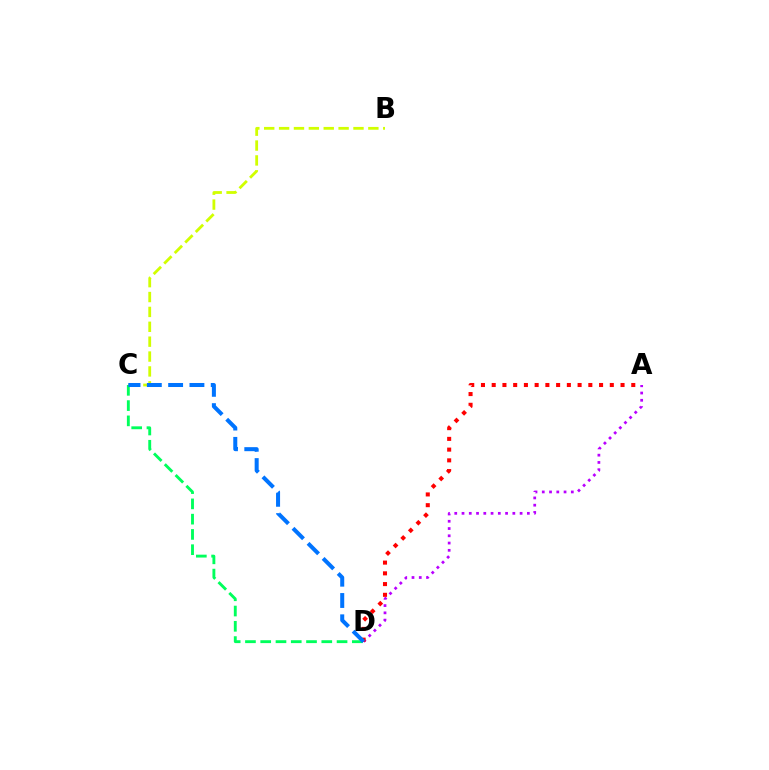{('A', 'D'): [{'color': '#b900ff', 'line_style': 'dotted', 'thickness': 1.97}, {'color': '#ff0000', 'line_style': 'dotted', 'thickness': 2.92}], ('B', 'C'): [{'color': '#d1ff00', 'line_style': 'dashed', 'thickness': 2.02}], ('C', 'D'): [{'color': '#00ff5c', 'line_style': 'dashed', 'thickness': 2.07}, {'color': '#0074ff', 'line_style': 'dashed', 'thickness': 2.89}]}